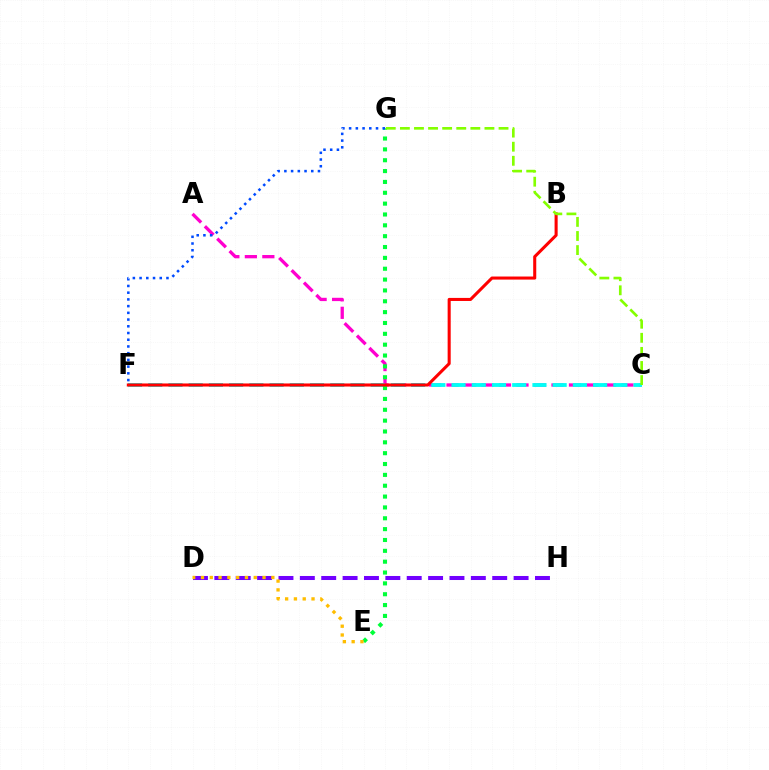{('A', 'C'): [{'color': '#ff00cf', 'line_style': 'dashed', 'thickness': 2.38}], ('C', 'F'): [{'color': '#00fff6', 'line_style': 'dashed', 'thickness': 2.75}], ('E', 'G'): [{'color': '#00ff39', 'line_style': 'dotted', 'thickness': 2.95}], ('B', 'F'): [{'color': '#ff0000', 'line_style': 'solid', 'thickness': 2.21}], ('F', 'G'): [{'color': '#004bff', 'line_style': 'dotted', 'thickness': 1.83}], ('C', 'G'): [{'color': '#84ff00', 'line_style': 'dashed', 'thickness': 1.91}], ('D', 'H'): [{'color': '#7200ff', 'line_style': 'dashed', 'thickness': 2.9}], ('D', 'E'): [{'color': '#ffbd00', 'line_style': 'dotted', 'thickness': 2.39}]}